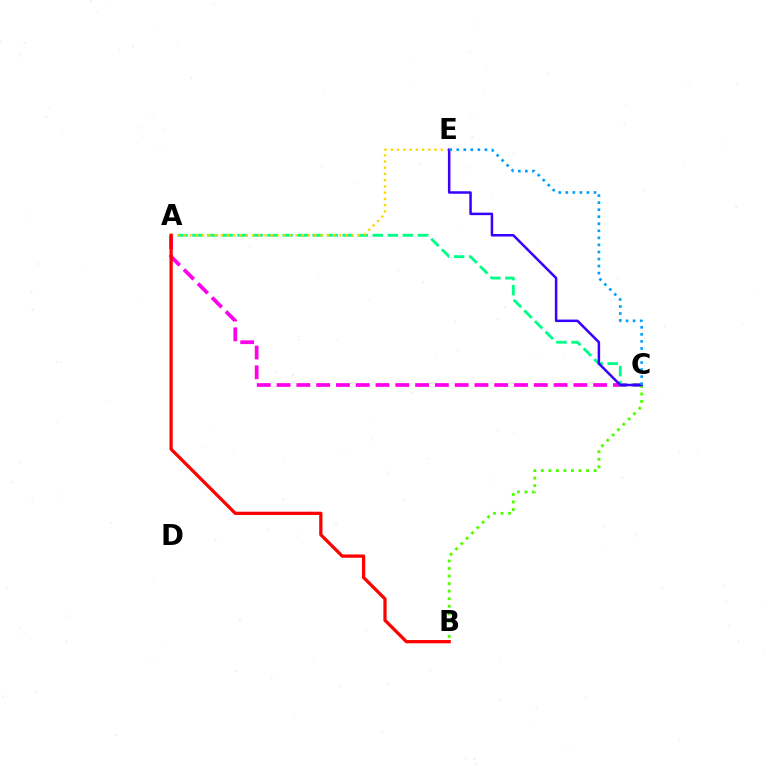{('A', 'C'): [{'color': '#ff00ed', 'line_style': 'dashed', 'thickness': 2.69}, {'color': '#00ff86', 'line_style': 'dashed', 'thickness': 2.04}], ('A', 'E'): [{'color': '#ffd500', 'line_style': 'dotted', 'thickness': 1.69}], ('B', 'C'): [{'color': '#4fff00', 'line_style': 'dotted', 'thickness': 2.05}], ('C', 'E'): [{'color': '#3700ff', 'line_style': 'solid', 'thickness': 1.81}, {'color': '#009eff', 'line_style': 'dotted', 'thickness': 1.91}], ('A', 'B'): [{'color': '#ff0000', 'line_style': 'solid', 'thickness': 2.35}]}